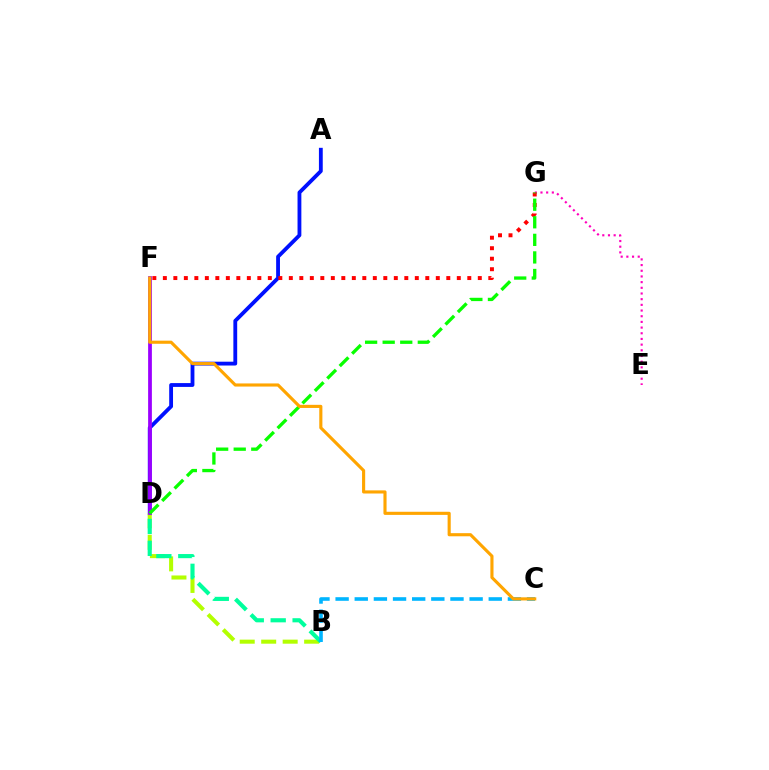{('A', 'D'): [{'color': '#0010ff', 'line_style': 'solid', 'thickness': 2.75}], ('E', 'G'): [{'color': '#ff00bd', 'line_style': 'dotted', 'thickness': 1.54}], ('B', 'D'): [{'color': '#b3ff00', 'line_style': 'dashed', 'thickness': 2.92}, {'color': '#00ff9d', 'line_style': 'dashed', 'thickness': 2.98}], ('F', 'G'): [{'color': '#ff0000', 'line_style': 'dotted', 'thickness': 2.85}], ('B', 'C'): [{'color': '#00b5ff', 'line_style': 'dashed', 'thickness': 2.6}], ('D', 'F'): [{'color': '#9b00ff', 'line_style': 'solid', 'thickness': 2.7}], ('D', 'G'): [{'color': '#08ff00', 'line_style': 'dashed', 'thickness': 2.39}], ('C', 'F'): [{'color': '#ffa500', 'line_style': 'solid', 'thickness': 2.25}]}